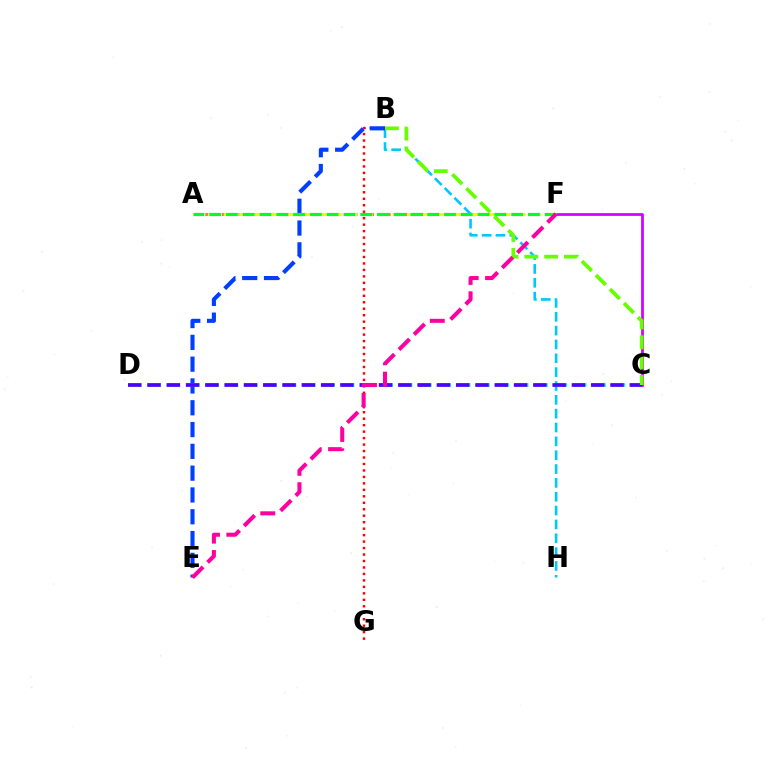{('B', 'G'): [{'color': '#ff0000', 'line_style': 'dotted', 'thickness': 1.76}], ('B', 'H'): [{'color': '#00c7ff', 'line_style': 'dashed', 'thickness': 1.88}], ('B', 'E'): [{'color': '#003fff', 'line_style': 'dashed', 'thickness': 2.96}], ('A', 'F'): [{'color': '#ff8800', 'line_style': 'dotted', 'thickness': 2.25}, {'color': '#eeff00', 'line_style': 'dashed', 'thickness': 2.08}, {'color': '#00ff27', 'line_style': 'dashed', 'thickness': 2.28}], ('C', 'F'): [{'color': '#d600ff', 'line_style': 'solid', 'thickness': 2.0}], ('C', 'D'): [{'color': '#00ffaf', 'line_style': 'dashed', 'thickness': 2.63}, {'color': '#4f00ff', 'line_style': 'dashed', 'thickness': 2.62}], ('B', 'C'): [{'color': '#66ff00', 'line_style': 'dashed', 'thickness': 2.69}], ('E', 'F'): [{'color': '#ff00a0', 'line_style': 'dashed', 'thickness': 2.9}]}